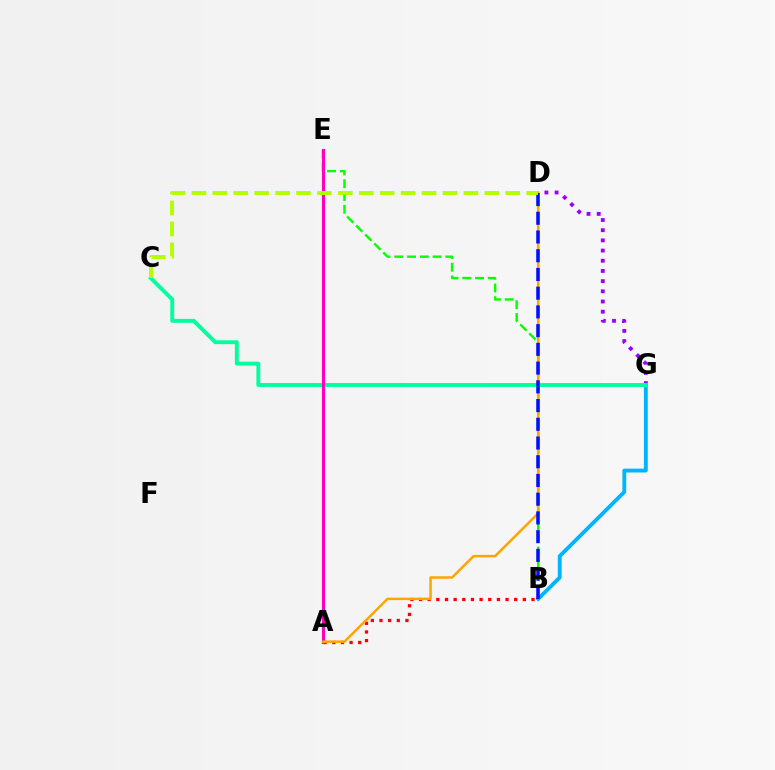{('B', 'G'): [{'color': '#00b5ff', 'line_style': 'solid', 'thickness': 2.78}], ('D', 'G'): [{'color': '#9b00ff', 'line_style': 'dotted', 'thickness': 2.77}], ('A', 'B'): [{'color': '#ff0000', 'line_style': 'dotted', 'thickness': 2.35}], ('B', 'E'): [{'color': '#08ff00', 'line_style': 'dashed', 'thickness': 1.73}], ('C', 'G'): [{'color': '#00ff9d', 'line_style': 'solid', 'thickness': 2.81}], ('A', 'E'): [{'color': '#ff00bd', 'line_style': 'solid', 'thickness': 2.25}], ('A', 'D'): [{'color': '#ffa500', 'line_style': 'solid', 'thickness': 1.8}], ('B', 'D'): [{'color': '#0010ff', 'line_style': 'dashed', 'thickness': 2.54}], ('C', 'D'): [{'color': '#b3ff00', 'line_style': 'dashed', 'thickness': 2.84}]}